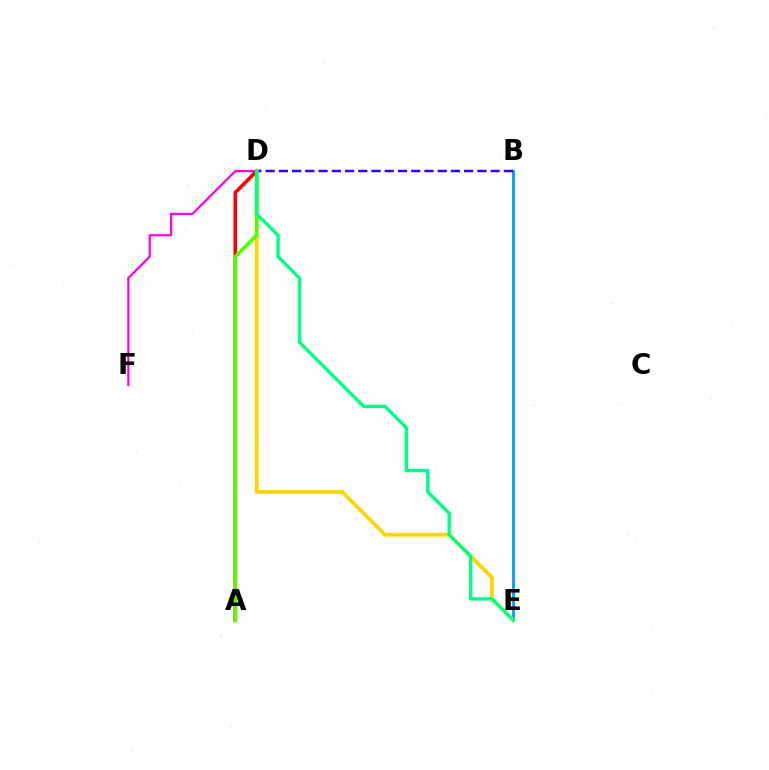{('B', 'E'): [{'color': '#009eff', 'line_style': 'solid', 'thickness': 2.02}], ('D', 'F'): [{'color': '#ff00ed', 'line_style': 'solid', 'thickness': 1.62}], ('D', 'E'): [{'color': '#ffd500', 'line_style': 'solid', 'thickness': 2.7}, {'color': '#00ff86', 'line_style': 'solid', 'thickness': 2.44}], ('B', 'D'): [{'color': '#3700ff', 'line_style': 'dashed', 'thickness': 1.8}], ('A', 'D'): [{'color': '#ff0000', 'line_style': 'solid', 'thickness': 2.61}, {'color': '#4fff00', 'line_style': 'solid', 'thickness': 2.61}]}